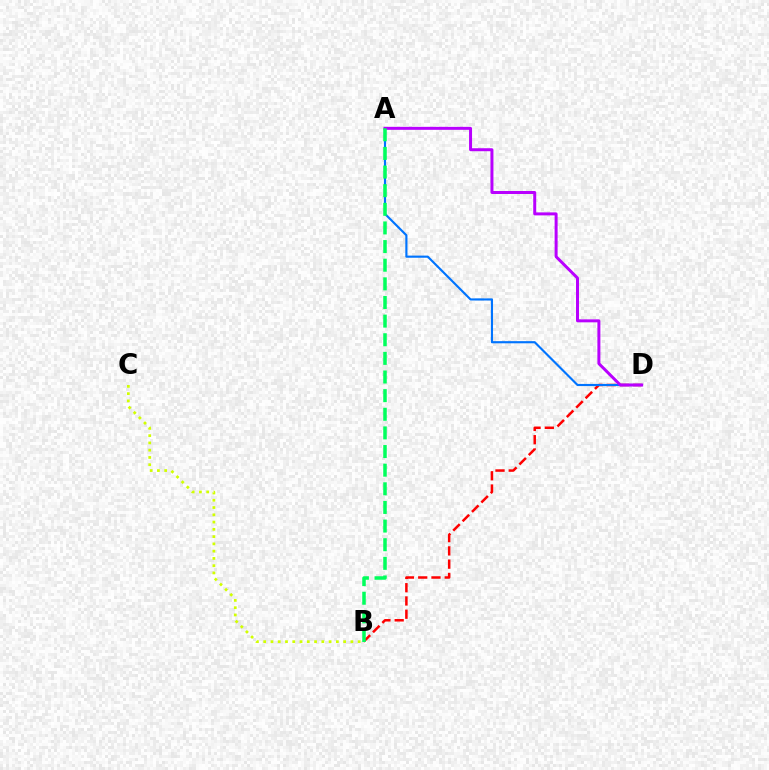{('B', 'D'): [{'color': '#ff0000', 'line_style': 'dashed', 'thickness': 1.8}], ('A', 'D'): [{'color': '#0074ff', 'line_style': 'solid', 'thickness': 1.55}, {'color': '#b900ff', 'line_style': 'solid', 'thickness': 2.15}], ('A', 'B'): [{'color': '#00ff5c', 'line_style': 'dashed', 'thickness': 2.53}], ('B', 'C'): [{'color': '#d1ff00', 'line_style': 'dotted', 'thickness': 1.97}]}